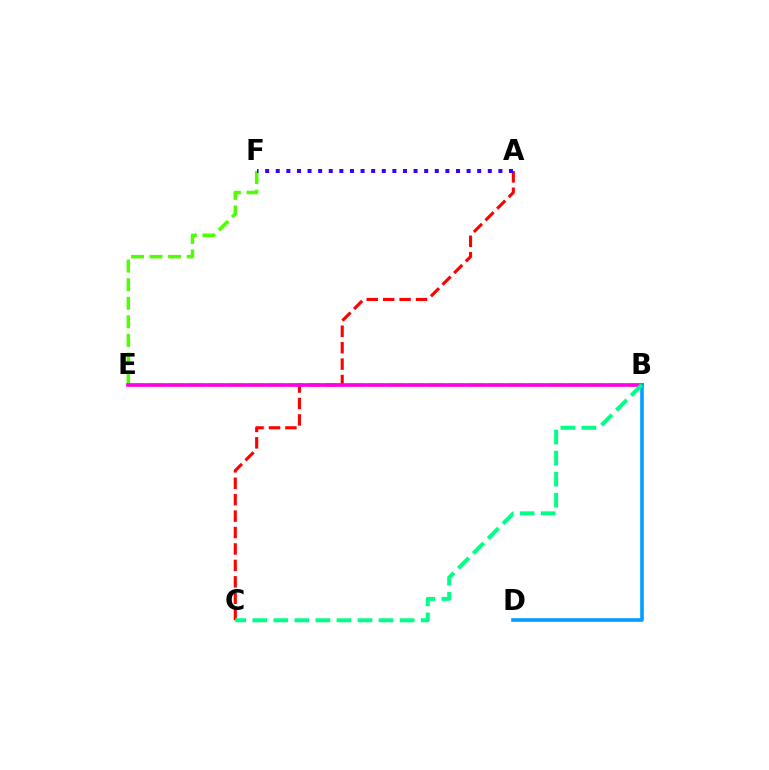{('B', 'E'): [{'color': '#ffd500', 'line_style': 'dashed', 'thickness': 2.71}, {'color': '#ff00ed', 'line_style': 'solid', 'thickness': 2.63}], ('A', 'C'): [{'color': '#ff0000', 'line_style': 'dashed', 'thickness': 2.23}], ('E', 'F'): [{'color': '#4fff00', 'line_style': 'dashed', 'thickness': 2.52}], ('B', 'D'): [{'color': '#009eff', 'line_style': 'solid', 'thickness': 2.6}], ('B', 'C'): [{'color': '#00ff86', 'line_style': 'dashed', 'thickness': 2.86}], ('A', 'F'): [{'color': '#3700ff', 'line_style': 'dotted', 'thickness': 2.88}]}